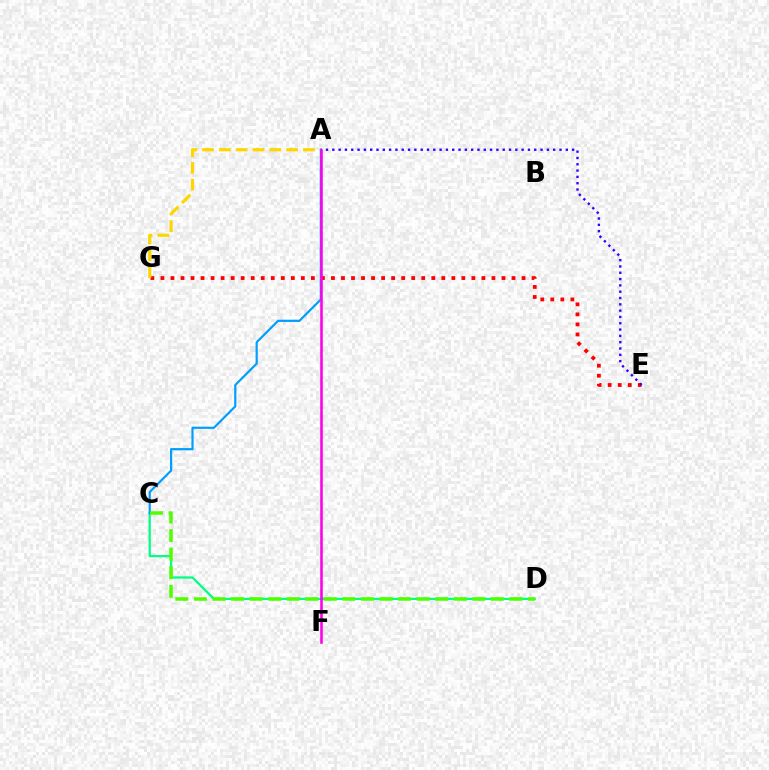{('E', 'G'): [{'color': '#ff0000', 'line_style': 'dotted', 'thickness': 2.73}], ('C', 'D'): [{'color': '#00ff86', 'line_style': 'solid', 'thickness': 1.61}, {'color': '#4fff00', 'line_style': 'dashed', 'thickness': 2.52}], ('A', 'E'): [{'color': '#3700ff', 'line_style': 'dotted', 'thickness': 1.71}], ('A', 'G'): [{'color': '#ffd500', 'line_style': 'dashed', 'thickness': 2.29}], ('A', 'C'): [{'color': '#009eff', 'line_style': 'solid', 'thickness': 1.58}], ('A', 'F'): [{'color': '#ff00ed', 'line_style': 'solid', 'thickness': 1.86}]}